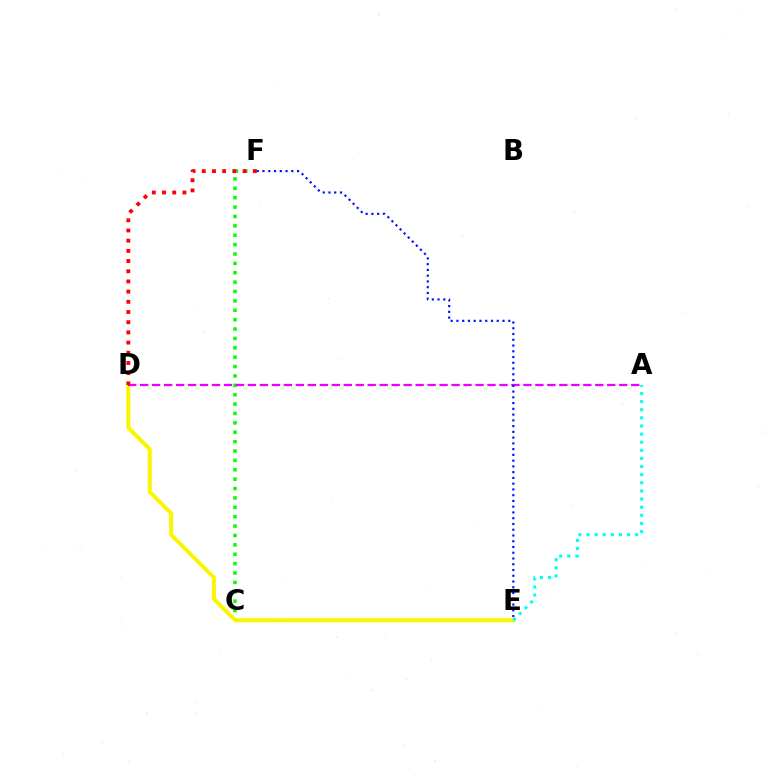{('C', 'F'): [{'color': '#08ff00', 'line_style': 'dotted', 'thickness': 2.55}], ('D', 'E'): [{'color': '#fcf500', 'line_style': 'solid', 'thickness': 2.88}], ('A', 'D'): [{'color': '#ee00ff', 'line_style': 'dashed', 'thickness': 1.63}], ('E', 'F'): [{'color': '#0010ff', 'line_style': 'dotted', 'thickness': 1.56}], ('D', 'F'): [{'color': '#ff0000', 'line_style': 'dotted', 'thickness': 2.77}], ('A', 'E'): [{'color': '#00fff6', 'line_style': 'dotted', 'thickness': 2.21}]}